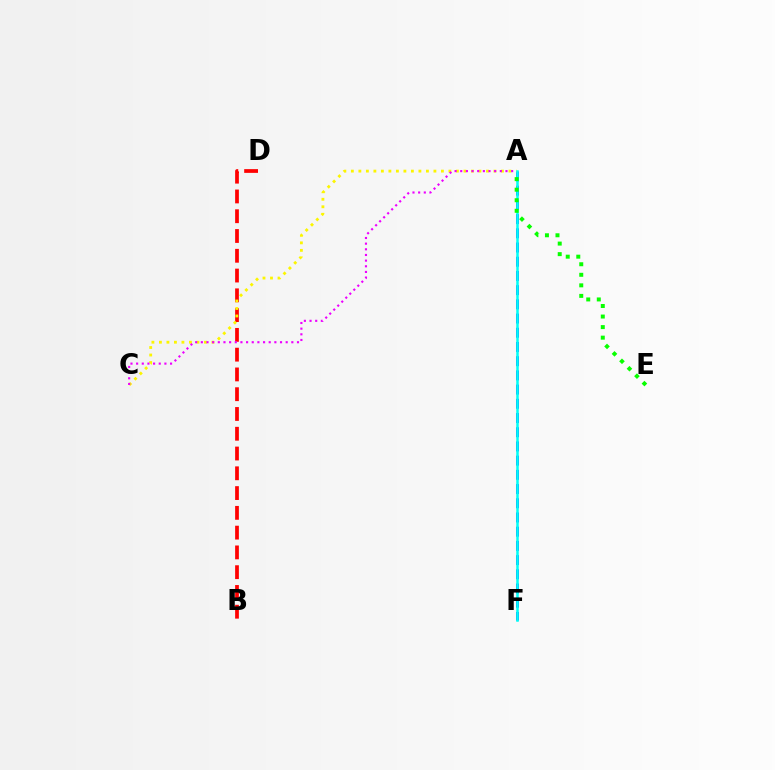{('A', 'F'): [{'color': '#0010ff', 'line_style': 'dashed', 'thickness': 1.93}, {'color': '#00fff6', 'line_style': 'solid', 'thickness': 1.82}], ('B', 'D'): [{'color': '#ff0000', 'line_style': 'dashed', 'thickness': 2.69}], ('A', 'C'): [{'color': '#fcf500', 'line_style': 'dotted', 'thickness': 2.04}, {'color': '#ee00ff', 'line_style': 'dotted', 'thickness': 1.54}], ('A', 'E'): [{'color': '#08ff00', 'line_style': 'dotted', 'thickness': 2.87}]}